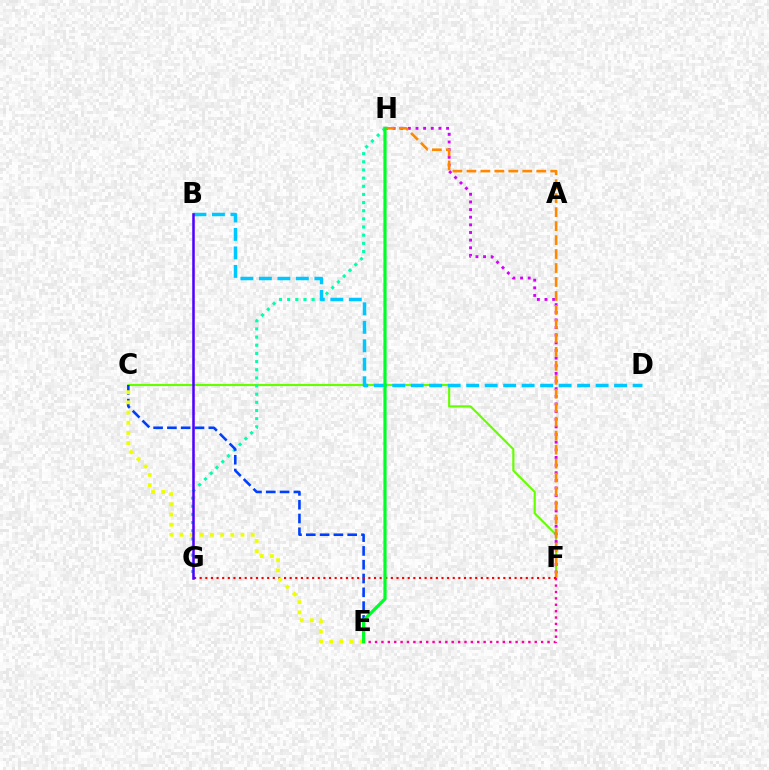{('C', 'F'): [{'color': '#66ff00', 'line_style': 'solid', 'thickness': 1.55}], ('G', 'H'): [{'color': '#00ffaf', 'line_style': 'dotted', 'thickness': 2.22}], ('F', 'H'): [{'color': '#d600ff', 'line_style': 'dotted', 'thickness': 2.08}, {'color': '#ff8800', 'line_style': 'dashed', 'thickness': 1.9}], ('B', 'D'): [{'color': '#00c7ff', 'line_style': 'dashed', 'thickness': 2.51}], ('E', 'F'): [{'color': '#ff00a0', 'line_style': 'dotted', 'thickness': 1.74}], ('C', 'E'): [{'color': '#003fff', 'line_style': 'dashed', 'thickness': 1.87}, {'color': '#eeff00', 'line_style': 'dotted', 'thickness': 2.76}], ('F', 'G'): [{'color': '#ff0000', 'line_style': 'dotted', 'thickness': 1.53}], ('E', 'H'): [{'color': '#00ff27', 'line_style': 'solid', 'thickness': 2.31}], ('B', 'G'): [{'color': '#4f00ff', 'line_style': 'solid', 'thickness': 1.82}]}